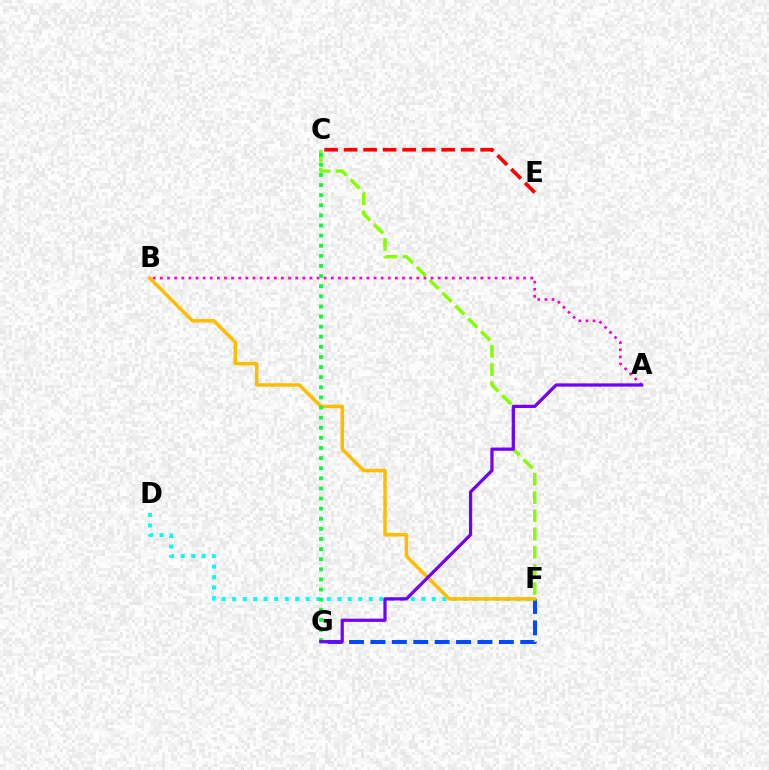{('F', 'G'): [{'color': '#004bff', 'line_style': 'dashed', 'thickness': 2.91}], ('C', 'F'): [{'color': '#84ff00', 'line_style': 'dashed', 'thickness': 2.47}], ('D', 'F'): [{'color': '#00fff6', 'line_style': 'dotted', 'thickness': 2.86}], ('A', 'B'): [{'color': '#ff00cf', 'line_style': 'dotted', 'thickness': 1.93}], ('B', 'F'): [{'color': '#ffbd00', 'line_style': 'solid', 'thickness': 2.53}], ('C', 'E'): [{'color': '#ff0000', 'line_style': 'dashed', 'thickness': 2.65}], ('C', 'G'): [{'color': '#00ff39', 'line_style': 'dotted', 'thickness': 2.75}], ('A', 'G'): [{'color': '#7200ff', 'line_style': 'solid', 'thickness': 2.32}]}